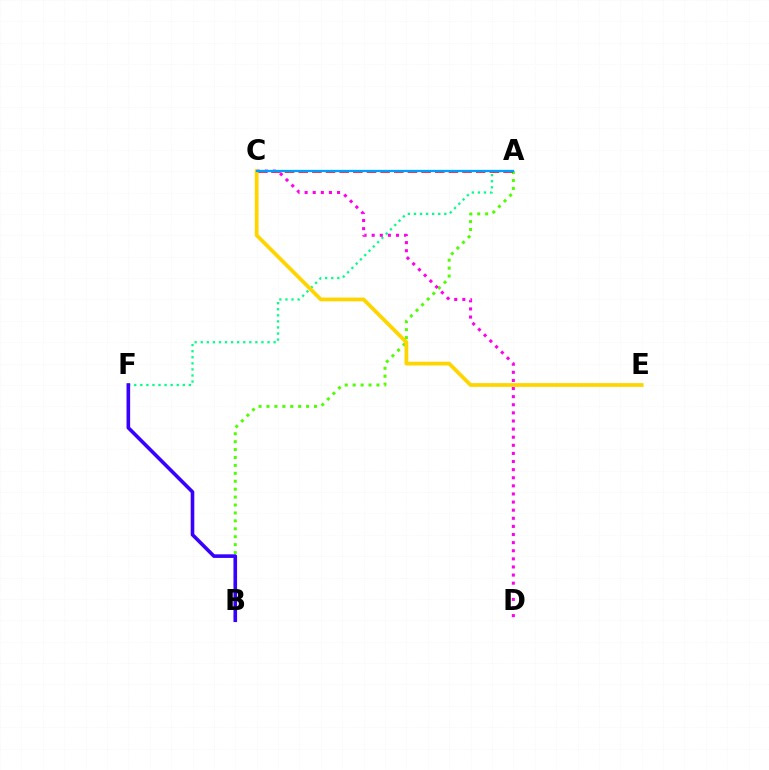{('A', 'F'): [{'color': '#00ff86', 'line_style': 'dotted', 'thickness': 1.65}], ('A', 'B'): [{'color': '#4fff00', 'line_style': 'dotted', 'thickness': 2.15}], ('A', 'C'): [{'color': '#ff0000', 'line_style': 'dashed', 'thickness': 1.85}, {'color': '#009eff', 'line_style': 'solid', 'thickness': 1.64}], ('B', 'F'): [{'color': '#3700ff', 'line_style': 'solid', 'thickness': 2.6}], ('C', 'D'): [{'color': '#ff00ed', 'line_style': 'dotted', 'thickness': 2.2}], ('C', 'E'): [{'color': '#ffd500', 'line_style': 'solid', 'thickness': 2.71}]}